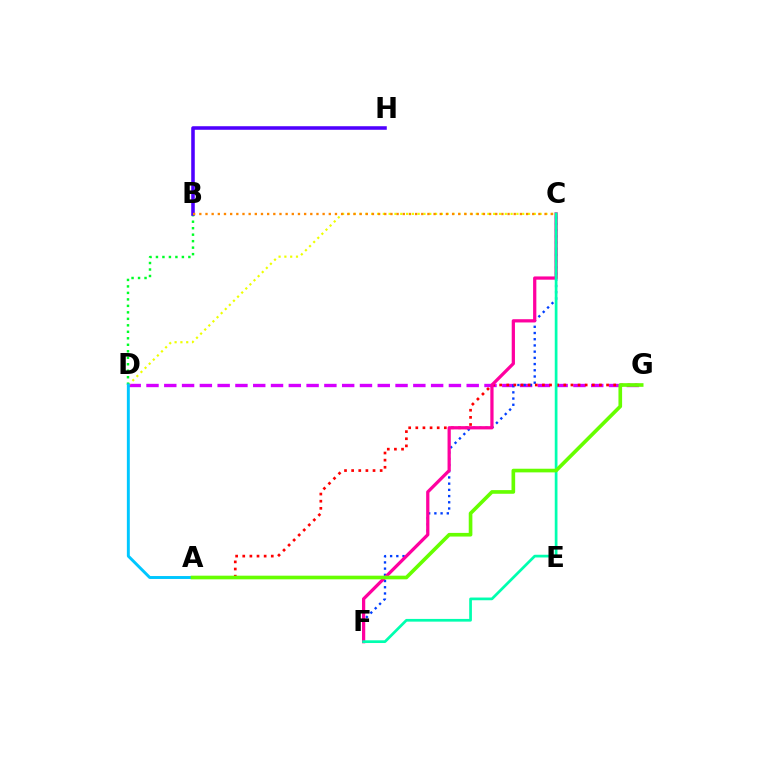{('D', 'G'): [{'color': '#d600ff', 'line_style': 'dashed', 'thickness': 2.42}], ('C', 'D'): [{'color': '#eeff00', 'line_style': 'dotted', 'thickness': 1.58}], ('C', 'F'): [{'color': '#003fff', 'line_style': 'dotted', 'thickness': 1.69}, {'color': '#ff00a0', 'line_style': 'solid', 'thickness': 2.34}, {'color': '#00ffaf', 'line_style': 'solid', 'thickness': 1.96}], ('B', 'D'): [{'color': '#00ff27', 'line_style': 'dotted', 'thickness': 1.76}], ('A', 'G'): [{'color': '#ff0000', 'line_style': 'dotted', 'thickness': 1.94}, {'color': '#66ff00', 'line_style': 'solid', 'thickness': 2.63}], ('B', 'H'): [{'color': '#4f00ff', 'line_style': 'solid', 'thickness': 2.56}], ('B', 'C'): [{'color': '#ff8800', 'line_style': 'dotted', 'thickness': 1.68}], ('A', 'D'): [{'color': '#00c7ff', 'line_style': 'solid', 'thickness': 2.11}]}